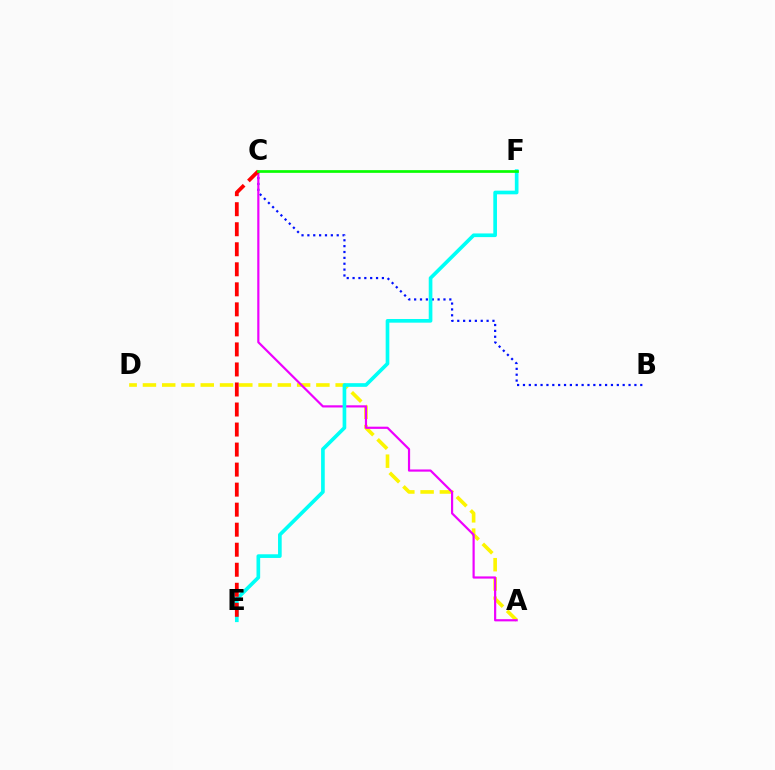{('A', 'D'): [{'color': '#fcf500', 'line_style': 'dashed', 'thickness': 2.62}], ('B', 'C'): [{'color': '#0010ff', 'line_style': 'dotted', 'thickness': 1.59}], ('A', 'C'): [{'color': '#ee00ff', 'line_style': 'solid', 'thickness': 1.58}], ('E', 'F'): [{'color': '#00fff6', 'line_style': 'solid', 'thickness': 2.64}], ('C', 'E'): [{'color': '#ff0000', 'line_style': 'dashed', 'thickness': 2.72}], ('C', 'F'): [{'color': '#08ff00', 'line_style': 'solid', 'thickness': 1.94}]}